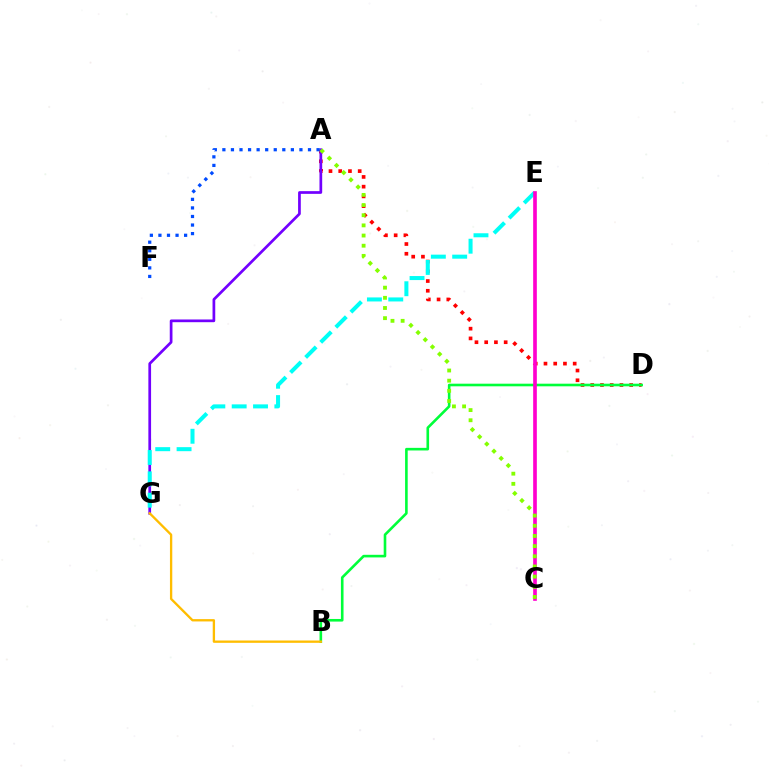{('A', 'D'): [{'color': '#ff0000', 'line_style': 'dotted', 'thickness': 2.64}], ('A', 'G'): [{'color': '#7200ff', 'line_style': 'solid', 'thickness': 1.95}], ('A', 'F'): [{'color': '#004bff', 'line_style': 'dotted', 'thickness': 2.33}], ('B', 'D'): [{'color': '#00ff39', 'line_style': 'solid', 'thickness': 1.88}], ('E', 'G'): [{'color': '#00fff6', 'line_style': 'dashed', 'thickness': 2.9}], ('C', 'E'): [{'color': '#ff00cf', 'line_style': 'solid', 'thickness': 2.64}], ('B', 'G'): [{'color': '#ffbd00', 'line_style': 'solid', 'thickness': 1.67}], ('A', 'C'): [{'color': '#84ff00', 'line_style': 'dotted', 'thickness': 2.76}]}